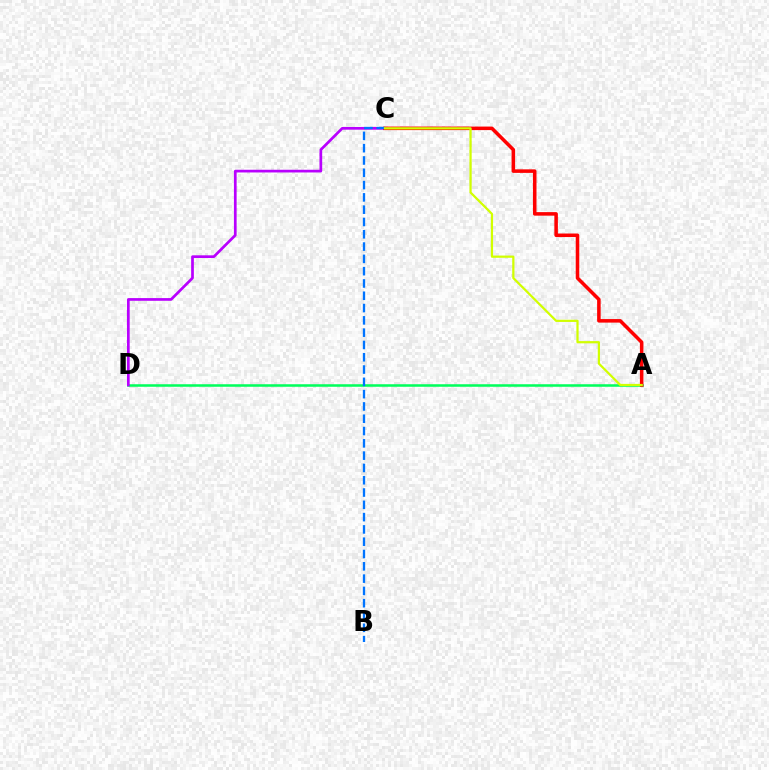{('A', 'D'): [{'color': '#00ff5c', 'line_style': 'solid', 'thickness': 1.82}], ('C', 'D'): [{'color': '#b900ff', 'line_style': 'solid', 'thickness': 1.95}], ('A', 'C'): [{'color': '#ff0000', 'line_style': 'solid', 'thickness': 2.55}, {'color': '#d1ff00', 'line_style': 'solid', 'thickness': 1.61}], ('B', 'C'): [{'color': '#0074ff', 'line_style': 'dashed', 'thickness': 1.67}]}